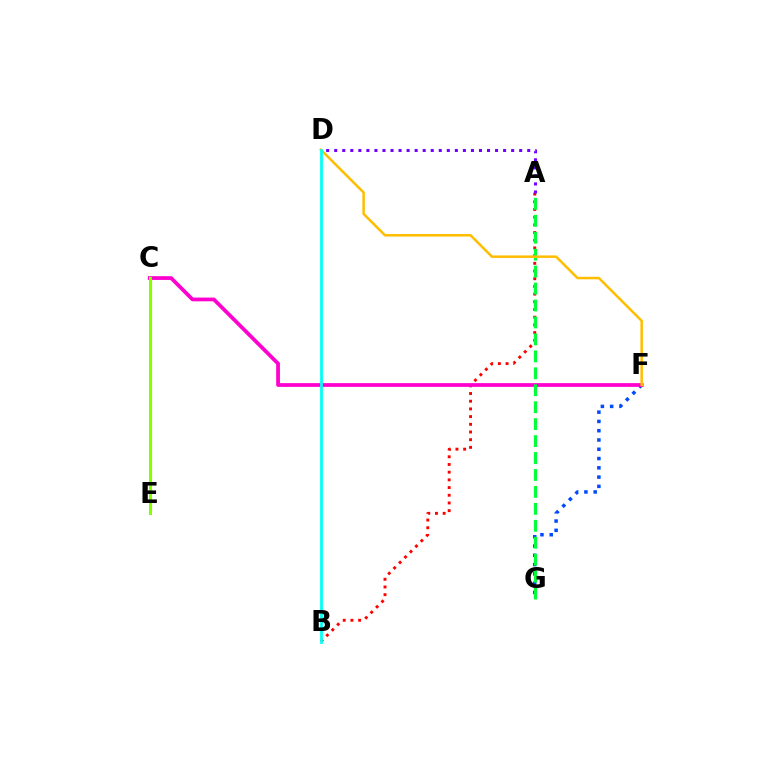{('A', 'B'): [{'color': '#ff0000', 'line_style': 'dotted', 'thickness': 2.09}], ('A', 'D'): [{'color': '#7200ff', 'line_style': 'dotted', 'thickness': 2.19}], ('F', 'G'): [{'color': '#004bff', 'line_style': 'dotted', 'thickness': 2.52}], ('C', 'F'): [{'color': '#ff00cf', 'line_style': 'solid', 'thickness': 2.7}], ('A', 'G'): [{'color': '#00ff39', 'line_style': 'dashed', 'thickness': 2.3}], ('D', 'F'): [{'color': '#ffbd00', 'line_style': 'solid', 'thickness': 1.81}], ('B', 'D'): [{'color': '#00fff6', 'line_style': 'solid', 'thickness': 1.98}], ('C', 'E'): [{'color': '#84ff00', 'line_style': 'solid', 'thickness': 2.23}]}